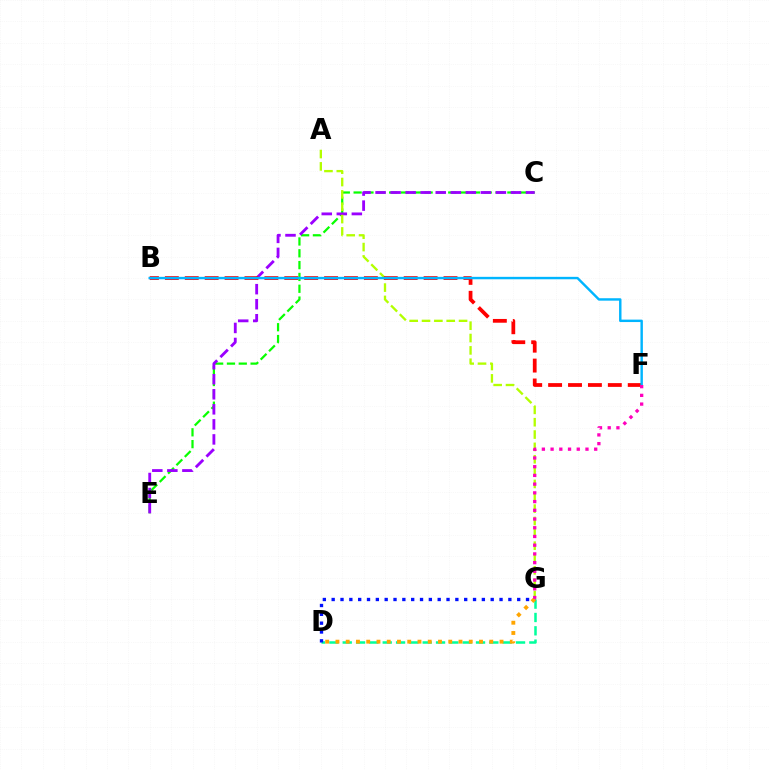{('D', 'G'): [{'color': '#00ff9d', 'line_style': 'dashed', 'thickness': 1.81}, {'color': '#0010ff', 'line_style': 'dotted', 'thickness': 2.4}, {'color': '#ffa500', 'line_style': 'dotted', 'thickness': 2.79}], ('C', 'E'): [{'color': '#08ff00', 'line_style': 'dashed', 'thickness': 1.61}, {'color': '#9b00ff', 'line_style': 'dashed', 'thickness': 2.04}], ('A', 'G'): [{'color': '#b3ff00', 'line_style': 'dashed', 'thickness': 1.68}], ('B', 'F'): [{'color': '#ff0000', 'line_style': 'dashed', 'thickness': 2.7}, {'color': '#00b5ff', 'line_style': 'solid', 'thickness': 1.75}], ('F', 'G'): [{'color': '#ff00bd', 'line_style': 'dotted', 'thickness': 2.37}]}